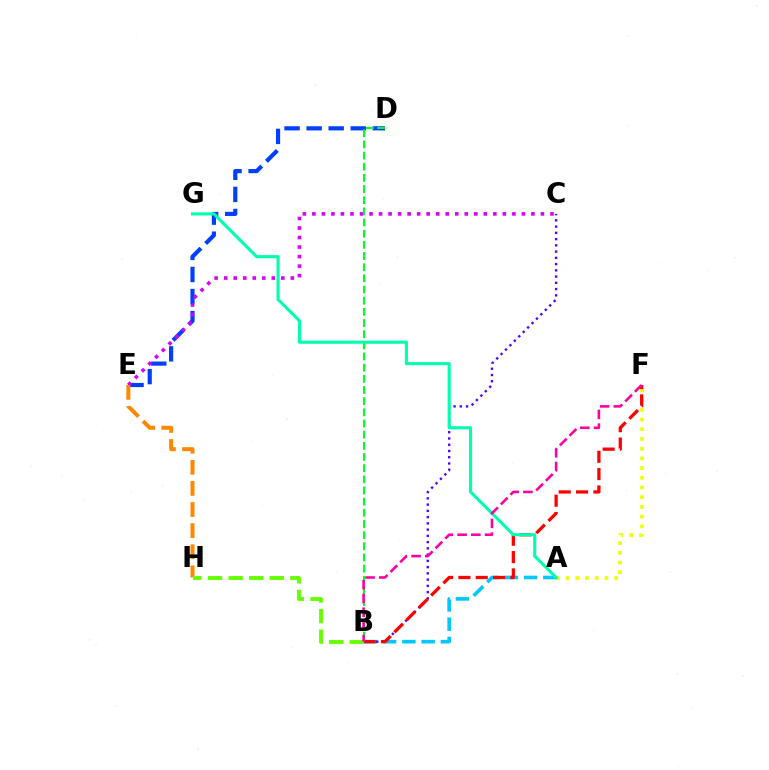{('D', 'E'): [{'color': '#003fff', 'line_style': 'dashed', 'thickness': 3.0}], ('A', 'B'): [{'color': '#00c7ff', 'line_style': 'dashed', 'thickness': 2.62}], ('B', 'C'): [{'color': '#4f00ff', 'line_style': 'dotted', 'thickness': 1.7}], ('A', 'F'): [{'color': '#eeff00', 'line_style': 'dotted', 'thickness': 2.64}], ('C', 'E'): [{'color': '#d600ff', 'line_style': 'dotted', 'thickness': 2.59}], ('B', 'D'): [{'color': '#00ff27', 'line_style': 'dashed', 'thickness': 1.52}], ('B', 'F'): [{'color': '#ff0000', 'line_style': 'dashed', 'thickness': 2.35}, {'color': '#ff00a0', 'line_style': 'dashed', 'thickness': 1.86}], ('E', 'H'): [{'color': '#ff8800', 'line_style': 'dashed', 'thickness': 2.87}], ('B', 'H'): [{'color': '#66ff00', 'line_style': 'dashed', 'thickness': 2.8}], ('A', 'G'): [{'color': '#00ffaf', 'line_style': 'solid', 'thickness': 2.24}]}